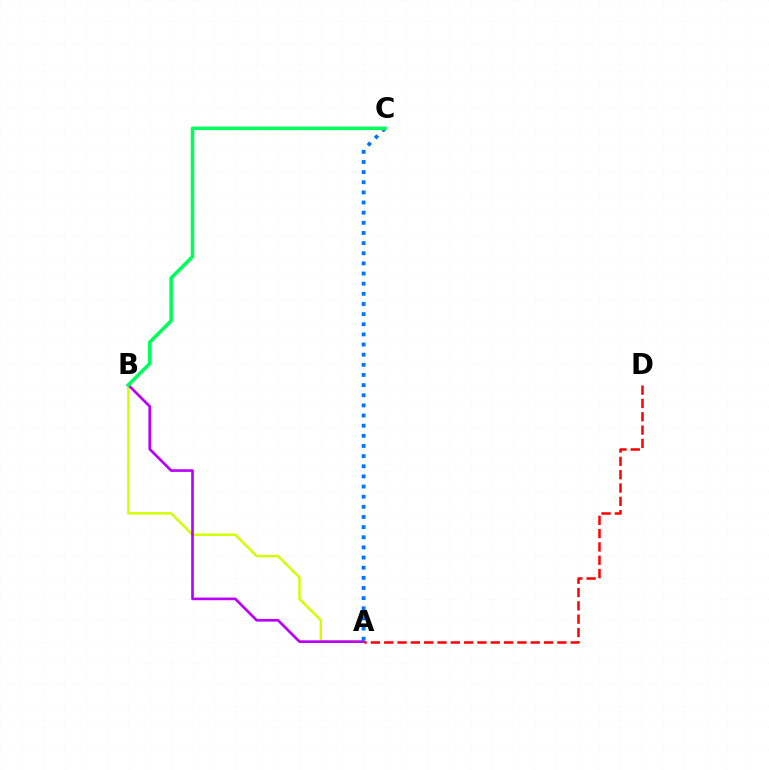{('A', 'B'): [{'color': '#d1ff00', 'line_style': 'solid', 'thickness': 1.76}, {'color': '#b900ff', 'line_style': 'solid', 'thickness': 1.91}], ('A', 'C'): [{'color': '#0074ff', 'line_style': 'dotted', 'thickness': 2.76}], ('A', 'D'): [{'color': '#ff0000', 'line_style': 'dashed', 'thickness': 1.81}], ('B', 'C'): [{'color': '#00ff5c', 'line_style': 'solid', 'thickness': 2.55}]}